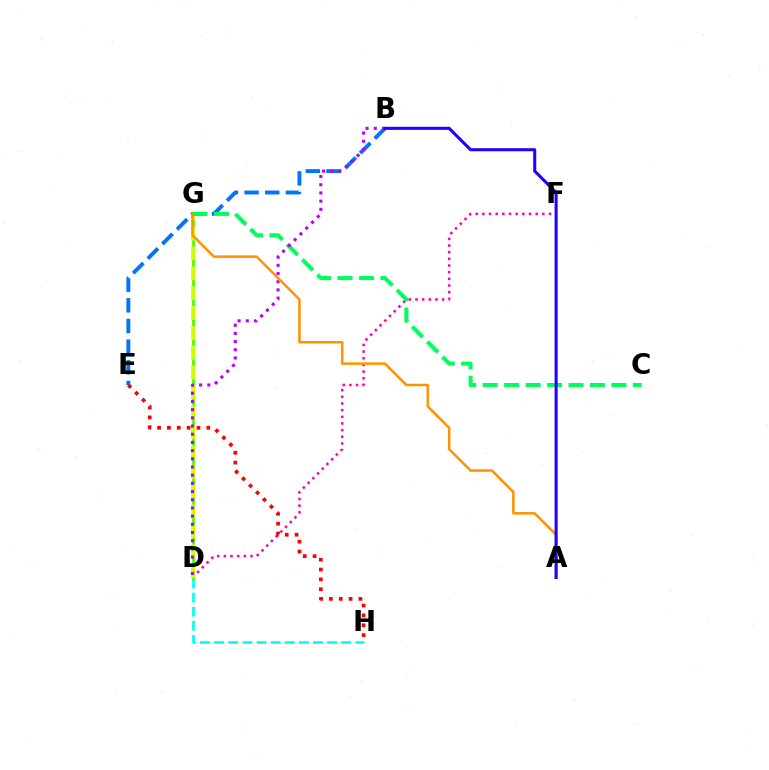{('D', 'F'): [{'color': '#ff00ac', 'line_style': 'dotted', 'thickness': 1.81}], ('D', 'H'): [{'color': '#00fff6', 'line_style': 'dashed', 'thickness': 1.92}], ('D', 'G'): [{'color': '#3dff00', 'line_style': 'solid', 'thickness': 1.92}, {'color': '#d1ff00', 'line_style': 'dashed', 'thickness': 2.7}], ('B', 'E'): [{'color': '#0074ff', 'line_style': 'dashed', 'thickness': 2.81}], ('C', 'G'): [{'color': '#00ff5c', 'line_style': 'dashed', 'thickness': 2.91}], ('B', 'D'): [{'color': '#b900ff', 'line_style': 'dotted', 'thickness': 2.23}], ('A', 'G'): [{'color': '#ff9400', 'line_style': 'solid', 'thickness': 1.82}], ('A', 'B'): [{'color': '#2500ff', 'line_style': 'solid', 'thickness': 2.2}], ('E', 'H'): [{'color': '#ff0000', 'line_style': 'dotted', 'thickness': 2.68}]}